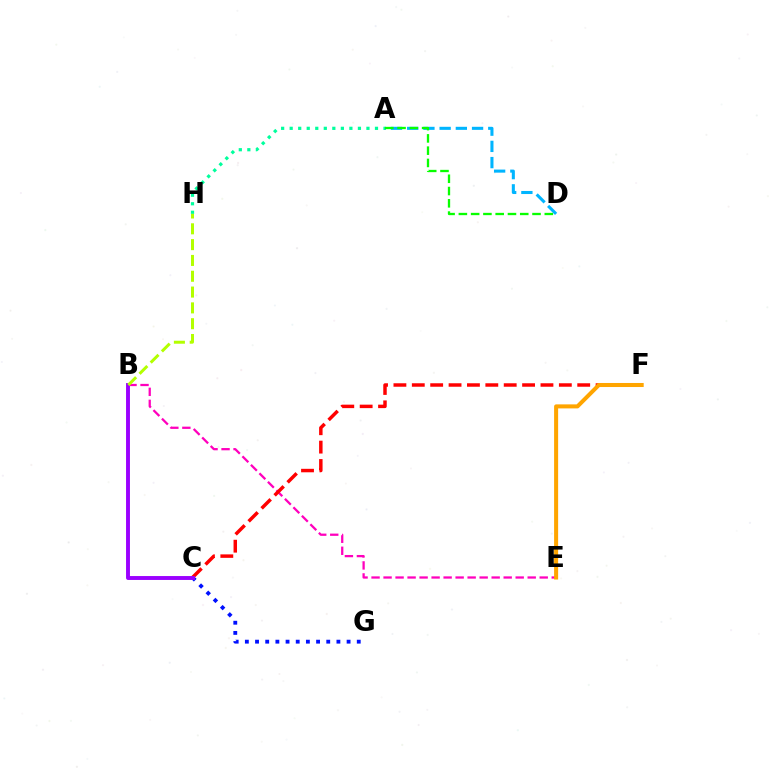{('C', 'G'): [{'color': '#0010ff', 'line_style': 'dotted', 'thickness': 2.76}], ('A', 'D'): [{'color': '#00b5ff', 'line_style': 'dashed', 'thickness': 2.2}, {'color': '#08ff00', 'line_style': 'dashed', 'thickness': 1.67}], ('B', 'E'): [{'color': '#ff00bd', 'line_style': 'dashed', 'thickness': 1.63}], ('C', 'F'): [{'color': '#ff0000', 'line_style': 'dashed', 'thickness': 2.5}], ('E', 'F'): [{'color': '#ffa500', 'line_style': 'solid', 'thickness': 2.91}], ('B', 'C'): [{'color': '#9b00ff', 'line_style': 'solid', 'thickness': 2.81}], ('A', 'H'): [{'color': '#00ff9d', 'line_style': 'dotted', 'thickness': 2.32}], ('B', 'H'): [{'color': '#b3ff00', 'line_style': 'dashed', 'thickness': 2.15}]}